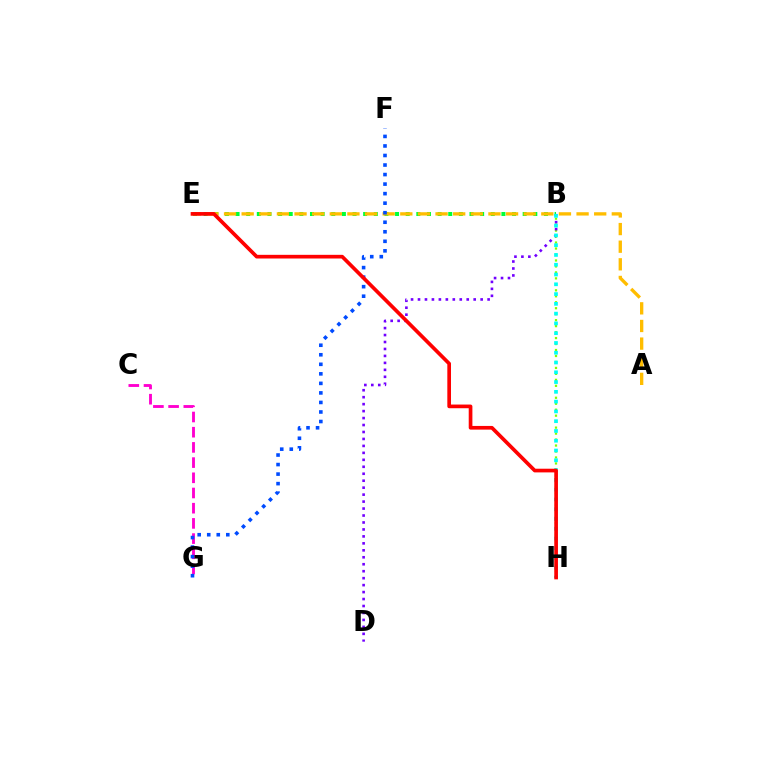{('B', 'E'): [{'color': '#00ff39', 'line_style': 'dotted', 'thickness': 2.89}], ('B', 'H'): [{'color': '#84ff00', 'line_style': 'dotted', 'thickness': 1.62}, {'color': '#00fff6', 'line_style': 'dotted', 'thickness': 2.66}], ('C', 'G'): [{'color': '#ff00cf', 'line_style': 'dashed', 'thickness': 2.06}], ('B', 'D'): [{'color': '#7200ff', 'line_style': 'dotted', 'thickness': 1.89}], ('A', 'E'): [{'color': '#ffbd00', 'line_style': 'dashed', 'thickness': 2.39}], ('F', 'G'): [{'color': '#004bff', 'line_style': 'dotted', 'thickness': 2.59}], ('E', 'H'): [{'color': '#ff0000', 'line_style': 'solid', 'thickness': 2.65}]}